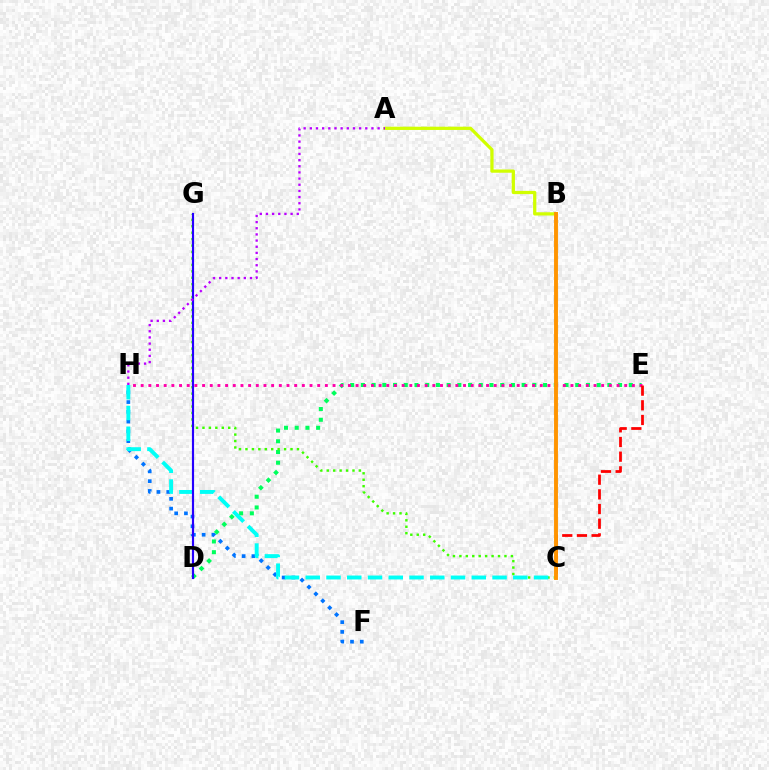{('F', 'H'): [{'color': '#0074ff', 'line_style': 'dotted', 'thickness': 2.65}], ('D', 'E'): [{'color': '#00ff5c', 'line_style': 'dotted', 'thickness': 2.91}], ('C', 'G'): [{'color': '#3dff00', 'line_style': 'dotted', 'thickness': 1.75}], ('C', 'H'): [{'color': '#00fff6', 'line_style': 'dashed', 'thickness': 2.82}], ('A', 'B'): [{'color': '#d1ff00', 'line_style': 'solid', 'thickness': 2.34}], ('E', 'H'): [{'color': '#ff00ac', 'line_style': 'dotted', 'thickness': 2.09}], ('C', 'E'): [{'color': '#ff0000', 'line_style': 'dashed', 'thickness': 1.99}], ('B', 'C'): [{'color': '#ff9400', 'line_style': 'solid', 'thickness': 2.81}], ('D', 'G'): [{'color': '#2500ff', 'line_style': 'solid', 'thickness': 1.56}], ('A', 'H'): [{'color': '#b900ff', 'line_style': 'dotted', 'thickness': 1.67}]}